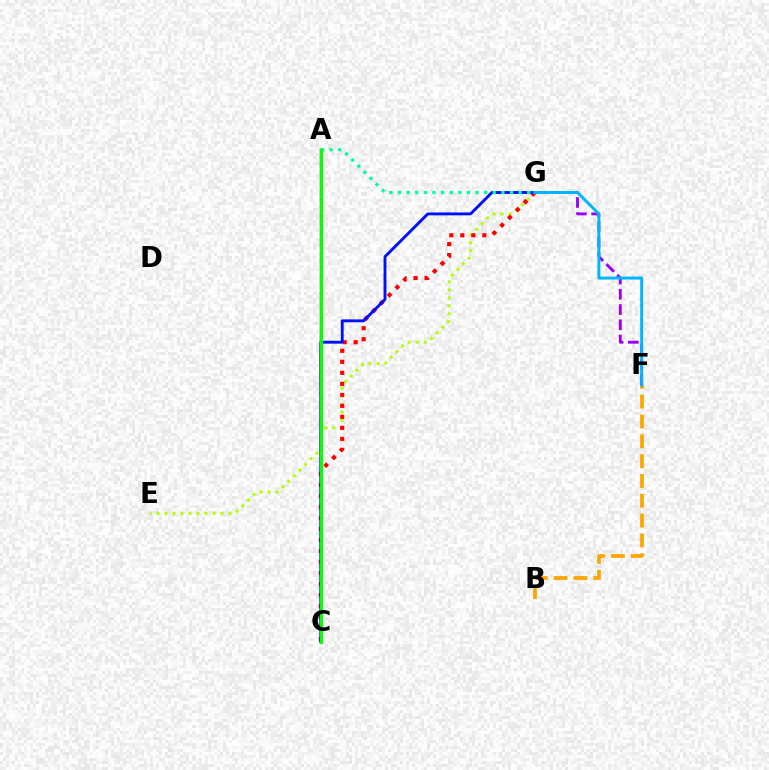{('F', 'G'): [{'color': '#9b00ff', 'line_style': 'dashed', 'thickness': 2.07}, {'color': '#00b5ff', 'line_style': 'solid', 'thickness': 2.1}], ('A', 'C'): [{'color': '#ff00bd', 'line_style': 'solid', 'thickness': 1.73}, {'color': '#08ff00', 'line_style': 'solid', 'thickness': 2.31}], ('E', 'G'): [{'color': '#b3ff00', 'line_style': 'dotted', 'thickness': 2.17}], ('C', 'G'): [{'color': '#ff0000', 'line_style': 'dotted', 'thickness': 2.99}, {'color': '#0010ff', 'line_style': 'solid', 'thickness': 2.08}], ('A', 'G'): [{'color': '#00ff9d', 'line_style': 'dotted', 'thickness': 2.34}], ('B', 'F'): [{'color': '#ffa500', 'line_style': 'dashed', 'thickness': 2.69}]}